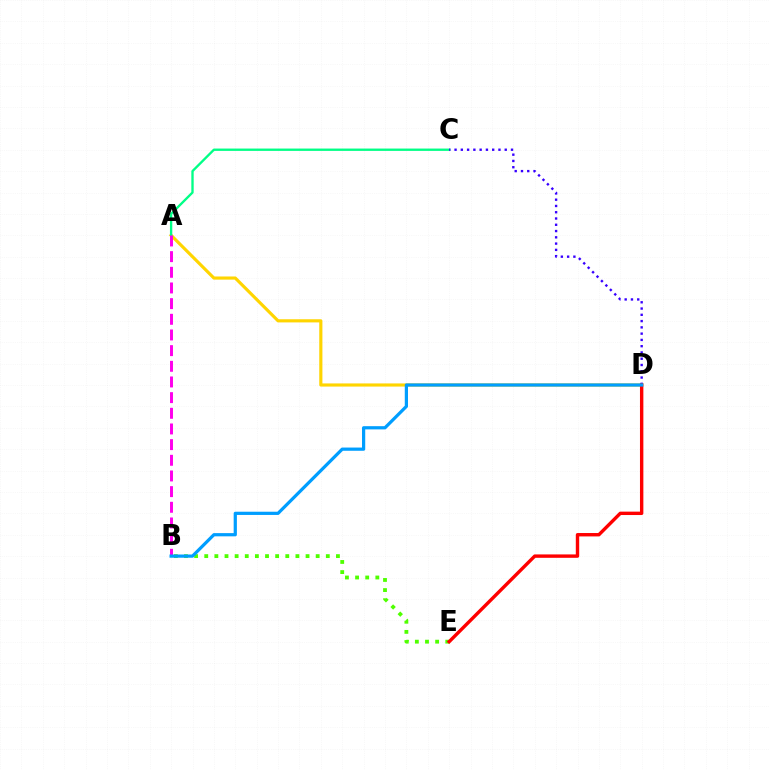{('A', 'D'): [{'color': '#ffd500', 'line_style': 'solid', 'thickness': 2.27}], ('A', 'C'): [{'color': '#00ff86', 'line_style': 'solid', 'thickness': 1.69}], ('A', 'B'): [{'color': '#ff00ed', 'line_style': 'dashed', 'thickness': 2.13}], ('B', 'E'): [{'color': '#4fff00', 'line_style': 'dotted', 'thickness': 2.75}], ('C', 'D'): [{'color': '#3700ff', 'line_style': 'dotted', 'thickness': 1.7}], ('D', 'E'): [{'color': '#ff0000', 'line_style': 'solid', 'thickness': 2.45}], ('B', 'D'): [{'color': '#009eff', 'line_style': 'solid', 'thickness': 2.32}]}